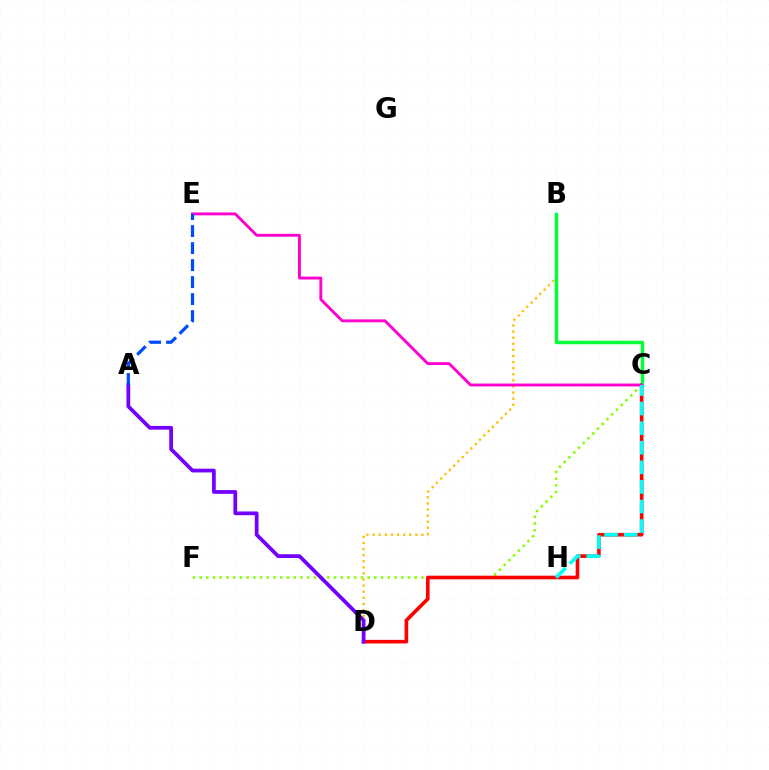{('C', 'F'): [{'color': '#84ff00', 'line_style': 'dotted', 'thickness': 1.83}], ('B', 'D'): [{'color': '#ffbd00', 'line_style': 'dotted', 'thickness': 1.66}], ('C', 'D'): [{'color': '#ff0000', 'line_style': 'solid', 'thickness': 2.61}], ('A', 'D'): [{'color': '#7200ff', 'line_style': 'solid', 'thickness': 2.7}], ('B', 'C'): [{'color': '#00ff39', 'line_style': 'solid', 'thickness': 2.5}], ('C', 'E'): [{'color': '#ff00cf', 'line_style': 'solid', 'thickness': 2.07}], ('C', 'H'): [{'color': '#00fff6', 'line_style': 'dashed', 'thickness': 2.66}], ('A', 'E'): [{'color': '#004bff', 'line_style': 'dashed', 'thickness': 2.31}]}